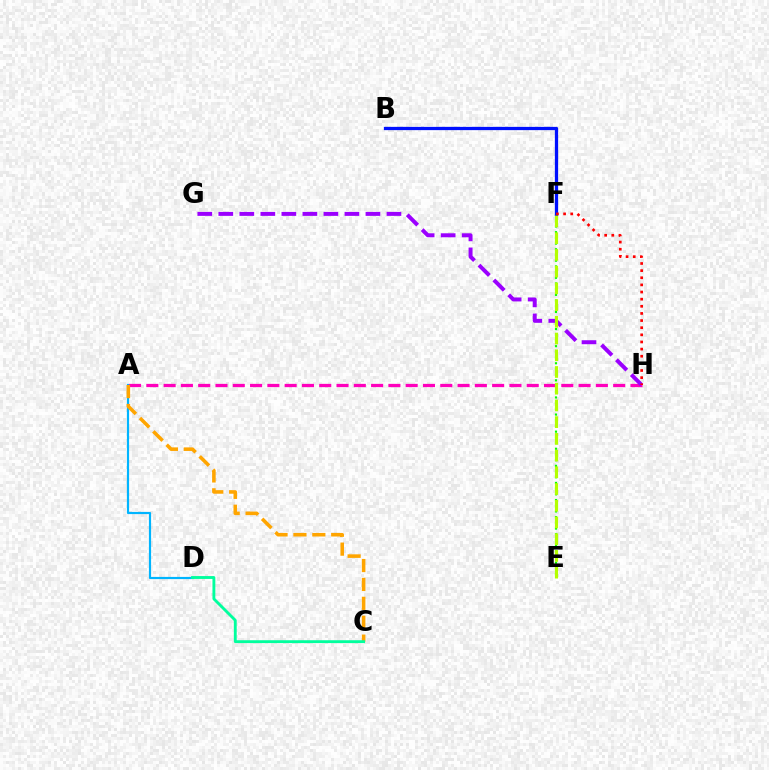{('A', 'H'): [{'color': '#ff00bd', 'line_style': 'dashed', 'thickness': 2.35}], ('A', 'D'): [{'color': '#00b5ff', 'line_style': 'solid', 'thickness': 1.57}], ('G', 'H'): [{'color': '#9b00ff', 'line_style': 'dashed', 'thickness': 2.86}], ('A', 'C'): [{'color': '#ffa500', 'line_style': 'dashed', 'thickness': 2.57}], ('C', 'D'): [{'color': '#00ff9d', 'line_style': 'solid', 'thickness': 2.06}], ('E', 'F'): [{'color': '#08ff00', 'line_style': 'dotted', 'thickness': 1.55}, {'color': '#b3ff00', 'line_style': 'dashed', 'thickness': 2.27}], ('B', 'F'): [{'color': '#0010ff', 'line_style': 'solid', 'thickness': 2.35}], ('F', 'H'): [{'color': '#ff0000', 'line_style': 'dotted', 'thickness': 1.94}]}